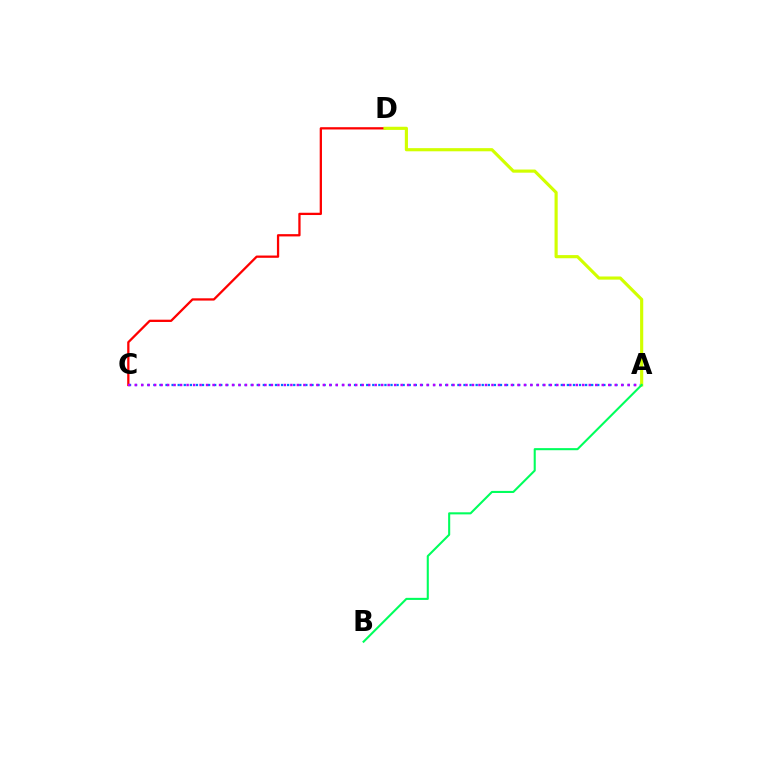{('A', 'C'): [{'color': '#0074ff', 'line_style': 'dotted', 'thickness': 1.65}, {'color': '#b900ff', 'line_style': 'dotted', 'thickness': 1.76}], ('C', 'D'): [{'color': '#ff0000', 'line_style': 'solid', 'thickness': 1.64}], ('A', 'D'): [{'color': '#d1ff00', 'line_style': 'solid', 'thickness': 2.27}], ('A', 'B'): [{'color': '#00ff5c', 'line_style': 'solid', 'thickness': 1.5}]}